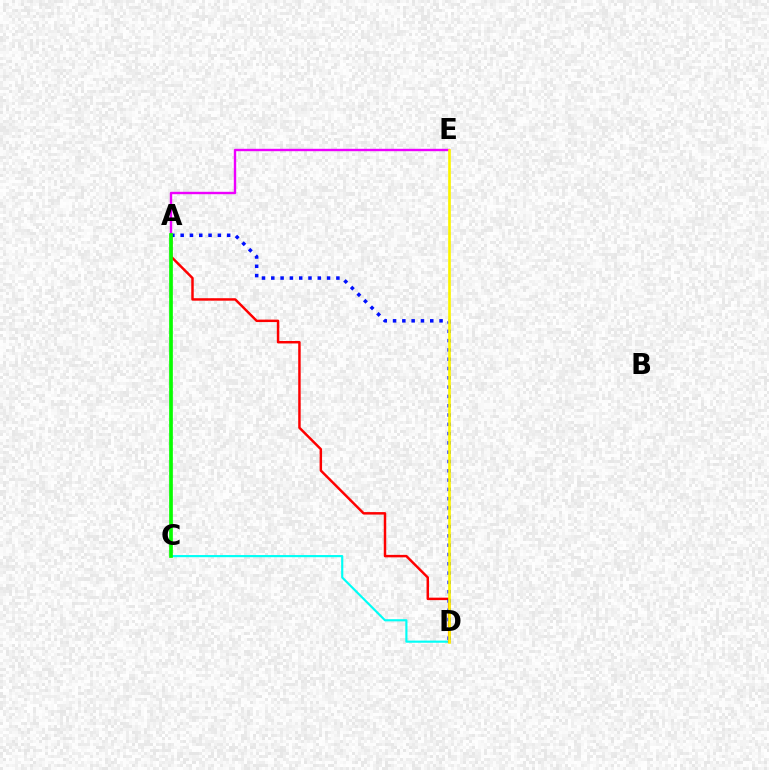{('A', 'E'): [{'color': '#ee00ff', 'line_style': 'solid', 'thickness': 1.73}], ('C', 'D'): [{'color': '#00fff6', 'line_style': 'solid', 'thickness': 1.55}], ('A', 'D'): [{'color': '#ff0000', 'line_style': 'solid', 'thickness': 1.78}, {'color': '#0010ff', 'line_style': 'dotted', 'thickness': 2.53}], ('D', 'E'): [{'color': '#fcf500', 'line_style': 'solid', 'thickness': 1.91}], ('A', 'C'): [{'color': '#08ff00', 'line_style': 'solid', 'thickness': 2.66}]}